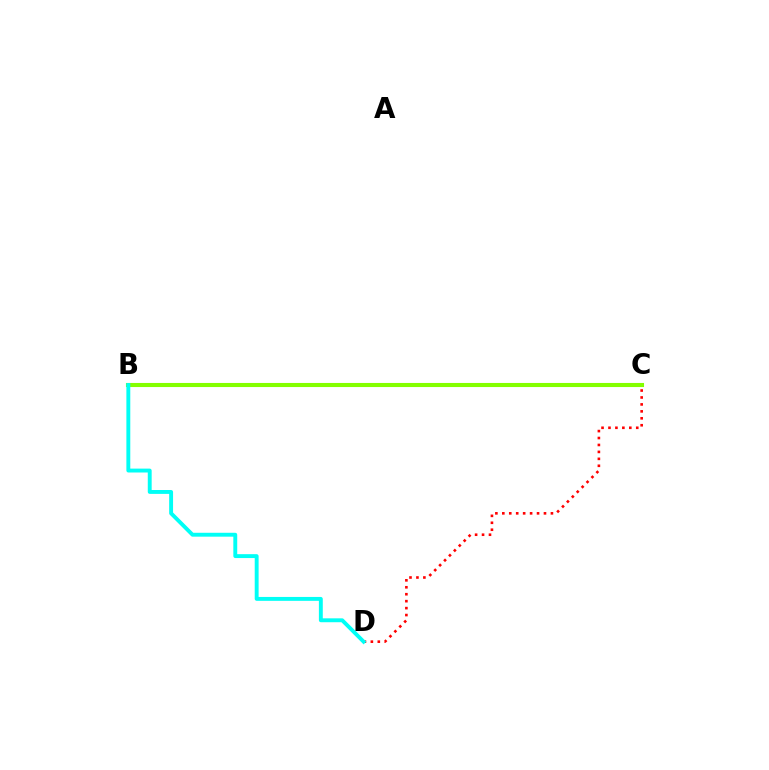{('B', 'C'): [{'color': '#7200ff', 'line_style': 'solid', 'thickness': 2.63}, {'color': '#84ff00', 'line_style': 'solid', 'thickness': 2.94}], ('C', 'D'): [{'color': '#ff0000', 'line_style': 'dotted', 'thickness': 1.89}], ('B', 'D'): [{'color': '#00fff6', 'line_style': 'solid', 'thickness': 2.8}]}